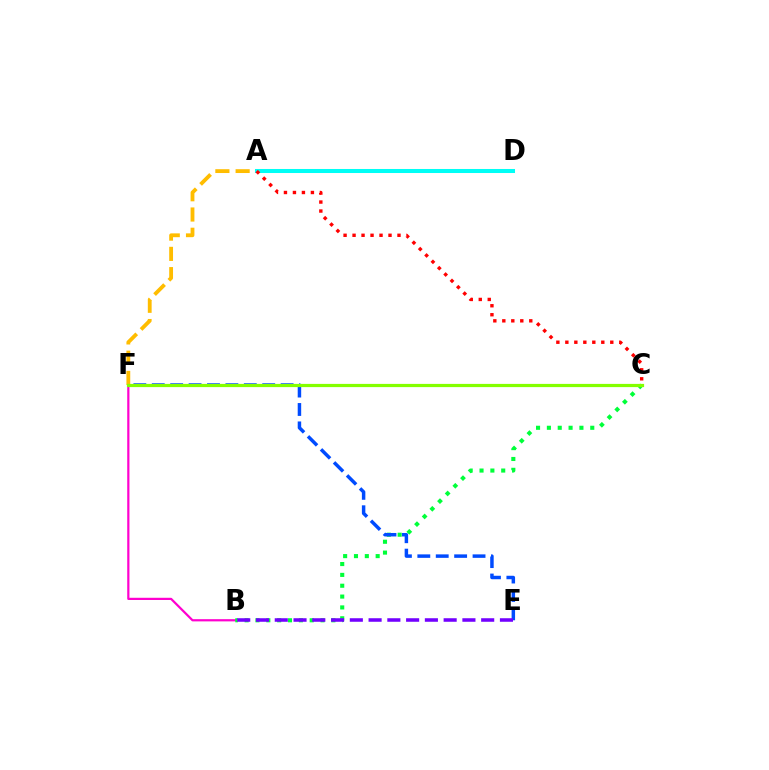{('B', 'F'): [{'color': '#ff00cf', 'line_style': 'solid', 'thickness': 1.59}], ('A', 'F'): [{'color': '#ffbd00', 'line_style': 'dashed', 'thickness': 2.75}], ('B', 'C'): [{'color': '#00ff39', 'line_style': 'dotted', 'thickness': 2.95}], ('A', 'D'): [{'color': '#00fff6', 'line_style': 'solid', 'thickness': 2.9}], ('A', 'C'): [{'color': '#ff0000', 'line_style': 'dotted', 'thickness': 2.44}], ('E', 'F'): [{'color': '#004bff', 'line_style': 'dashed', 'thickness': 2.5}], ('B', 'E'): [{'color': '#7200ff', 'line_style': 'dashed', 'thickness': 2.55}], ('C', 'F'): [{'color': '#84ff00', 'line_style': 'solid', 'thickness': 2.31}]}